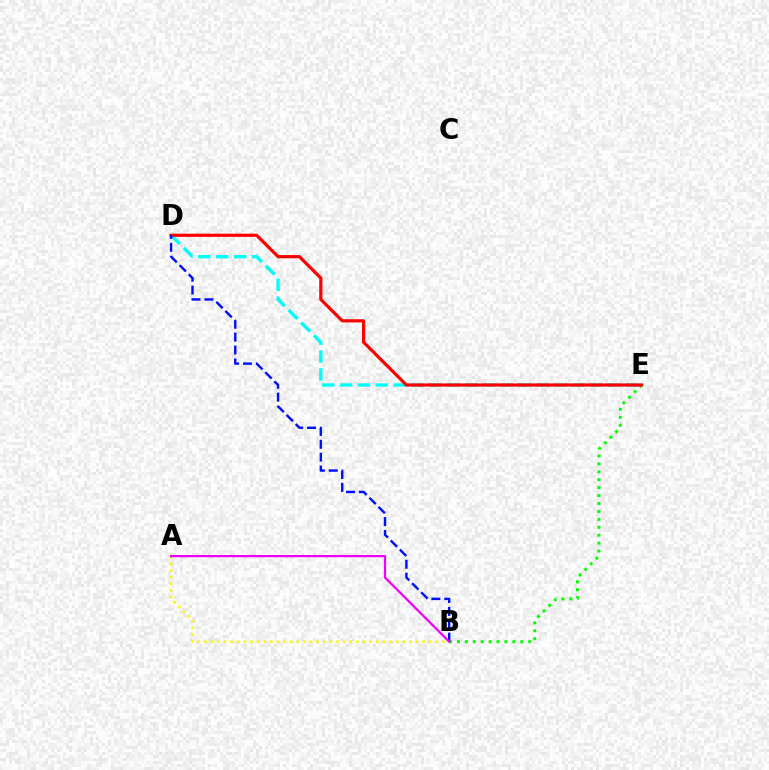{('B', 'E'): [{'color': '#08ff00', 'line_style': 'dotted', 'thickness': 2.15}], ('D', 'E'): [{'color': '#00fff6', 'line_style': 'dashed', 'thickness': 2.43}, {'color': '#ff0000', 'line_style': 'solid', 'thickness': 2.3}], ('B', 'D'): [{'color': '#0010ff', 'line_style': 'dashed', 'thickness': 1.75}], ('A', 'B'): [{'color': '#fcf500', 'line_style': 'dotted', 'thickness': 1.8}, {'color': '#ee00ff', 'line_style': 'solid', 'thickness': 1.62}]}